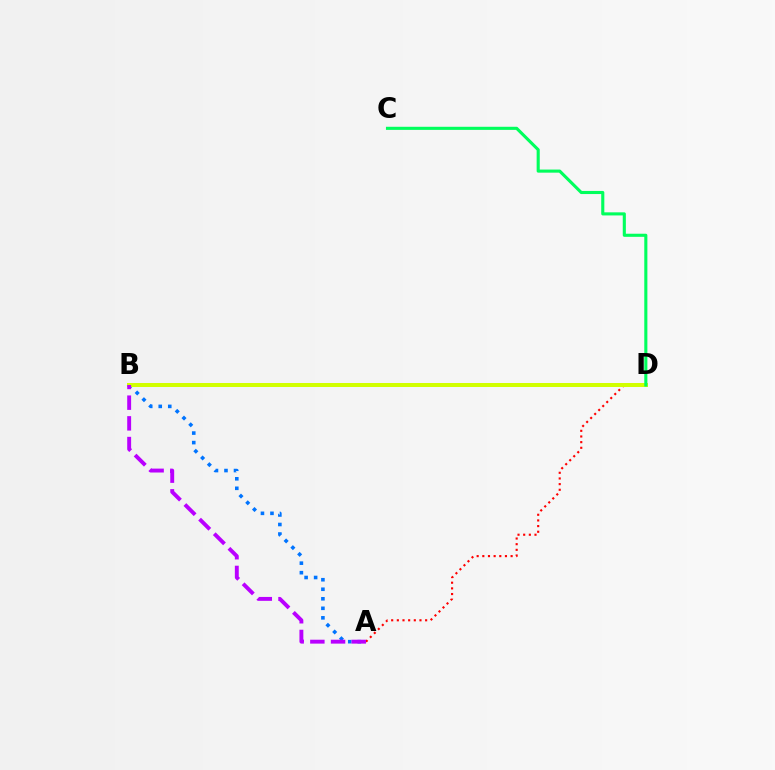{('A', 'D'): [{'color': '#ff0000', 'line_style': 'dotted', 'thickness': 1.54}], ('A', 'B'): [{'color': '#0074ff', 'line_style': 'dotted', 'thickness': 2.59}, {'color': '#b900ff', 'line_style': 'dashed', 'thickness': 2.81}], ('B', 'D'): [{'color': '#d1ff00', 'line_style': 'solid', 'thickness': 2.88}], ('C', 'D'): [{'color': '#00ff5c', 'line_style': 'solid', 'thickness': 2.23}]}